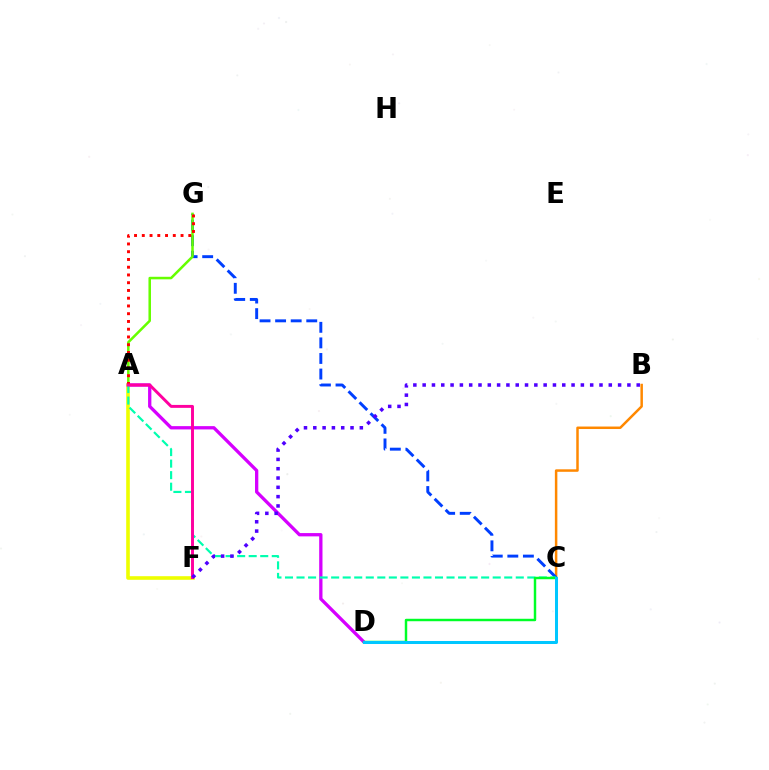{('A', 'F'): [{'color': '#eeff00', 'line_style': 'solid', 'thickness': 2.6}, {'color': '#ff00a0', 'line_style': 'solid', 'thickness': 2.11}], ('B', 'C'): [{'color': '#ff8800', 'line_style': 'solid', 'thickness': 1.79}], ('A', 'D'): [{'color': '#d600ff', 'line_style': 'solid', 'thickness': 2.38}], ('C', 'G'): [{'color': '#003fff', 'line_style': 'dashed', 'thickness': 2.12}], ('A', 'G'): [{'color': '#66ff00', 'line_style': 'solid', 'thickness': 1.82}, {'color': '#ff0000', 'line_style': 'dotted', 'thickness': 2.11}], ('A', 'C'): [{'color': '#00ffaf', 'line_style': 'dashed', 'thickness': 1.57}], ('C', 'D'): [{'color': '#00ff27', 'line_style': 'solid', 'thickness': 1.77}, {'color': '#00c7ff', 'line_style': 'solid', 'thickness': 2.16}], ('B', 'F'): [{'color': '#4f00ff', 'line_style': 'dotted', 'thickness': 2.53}]}